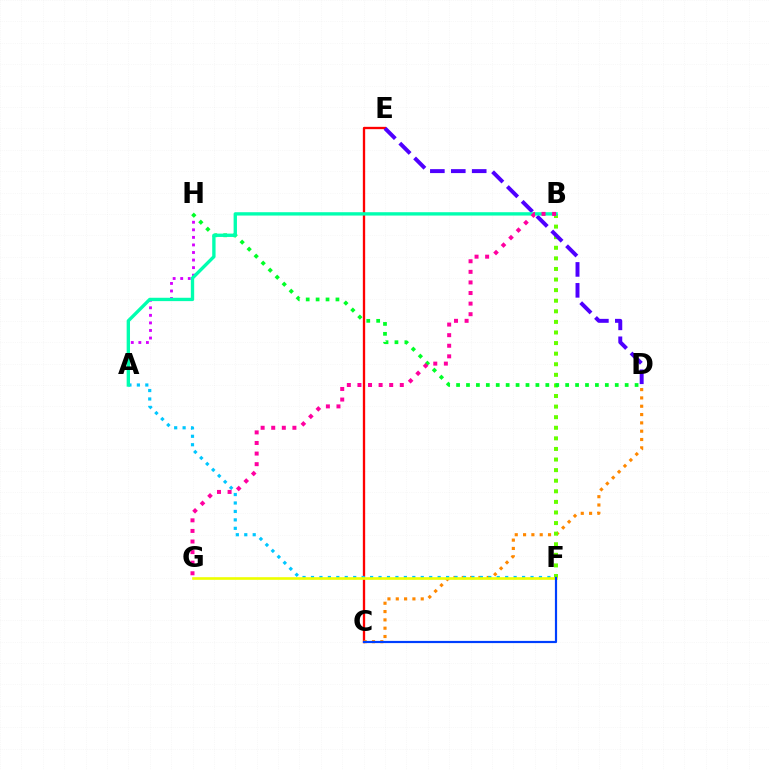{('C', 'E'): [{'color': '#ff0000', 'line_style': 'solid', 'thickness': 1.68}], ('C', 'D'): [{'color': '#ff8800', 'line_style': 'dotted', 'thickness': 2.26}], ('A', 'F'): [{'color': '#00c7ff', 'line_style': 'dotted', 'thickness': 2.29}], ('A', 'H'): [{'color': '#d600ff', 'line_style': 'dotted', 'thickness': 2.05}], ('B', 'F'): [{'color': '#66ff00', 'line_style': 'dotted', 'thickness': 2.88}], ('D', 'E'): [{'color': '#4f00ff', 'line_style': 'dashed', 'thickness': 2.84}], ('D', 'H'): [{'color': '#00ff27', 'line_style': 'dotted', 'thickness': 2.69}], ('A', 'B'): [{'color': '#00ffaf', 'line_style': 'solid', 'thickness': 2.41}], ('F', 'G'): [{'color': '#eeff00', 'line_style': 'solid', 'thickness': 1.9}], ('C', 'F'): [{'color': '#003fff', 'line_style': 'solid', 'thickness': 1.58}], ('B', 'G'): [{'color': '#ff00a0', 'line_style': 'dotted', 'thickness': 2.88}]}